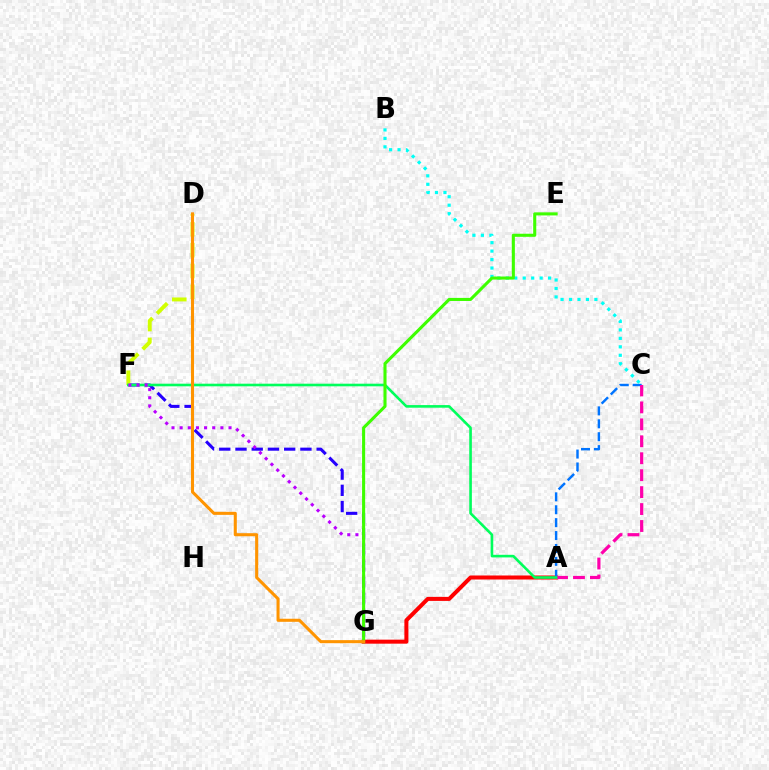{('F', 'G'): [{'color': '#2500ff', 'line_style': 'dashed', 'thickness': 2.21}, {'color': '#b900ff', 'line_style': 'dotted', 'thickness': 2.21}], ('A', 'G'): [{'color': '#ff0000', 'line_style': 'solid', 'thickness': 2.89}], ('A', 'C'): [{'color': '#0074ff', 'line_style': 'dashed', 'thickness': 1.75}, {'color': '#ff00ac', 'line_style': 'dashed', 'thickness': 2.3}], ('B', 'C'): [{'color': '#00fff6', 'line_style': 'dotted', 'thickness': 2.3}], ('D', 'F'): [{'color': '#d1ff00', 'line_style': 'dashed', 'thickness': 2.83}], ('A', 'F'): [{'color': '#00ff5c', 'line_style': 'solid', 'thickness': 1.88}], ('E', 'G'): [{'color': '#3dff00', 'line_style': 'solid', 'thickness': 2.22}], ('D', 'G'): [{'color': '#ff9400', 'line_style': 'solid', 'thickness': 2.21}]}